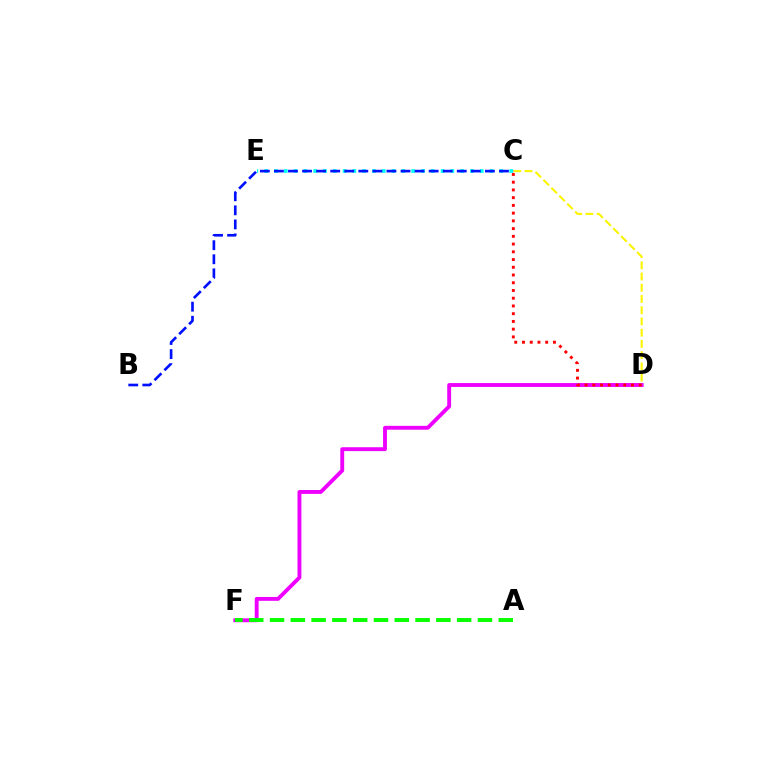{('D', 'F'): [{'color': '#ee00ff', 'line_style': 'solid', 'thickness': 2.79}], ('C', 'D'): [{'color': '#fcf500', 'line_style': 'dashed', 'thickness': 1.53}, {'color': '#ff0000', 'line_style': 'dotted', 'thickness': 2.1}], ('A', 'F'): [{'color': '#08ff00', 'line_style': 'dashed', 'thickness': 2.82}], ('C', 'E'): [{'color': '#00fff6', 'line_style': 'dotted', 'thickness': 2.66}], ('B', 'C'): [{'color': '#0010ff', 'line_style': 'dashed', 'thickness': 1.91}]}